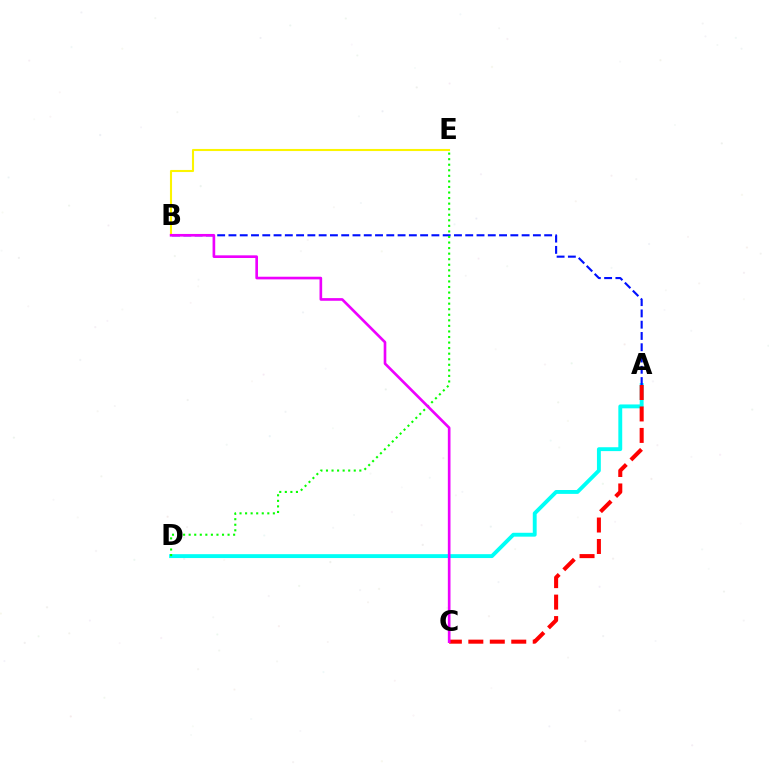{('B', 'E'): [{'color': '#fcf500', 'line_style': 'solid', 'thickness': 1.5}], ('A', 'D'): [{'color': '#00fff6', 'line_style': 'solid', 'thickness': 2.79}], ('A', 'B'): [{'color': '#0010ff', 'line_style': 'dashed', 'thickness': 1.53}], ('A', 'C'): [{'color': '#ff0000', 'line_style': 'dashed', 'thickness': 2.92}], ('D', 'E'): [{'color': '#08ff00', 'line_style': 'dotted', 'thickness': 1.51}], ('B', 'C'): [{'color': '#ee00ff', 'line_style': 'solid', 'thickness': 1.91}]}